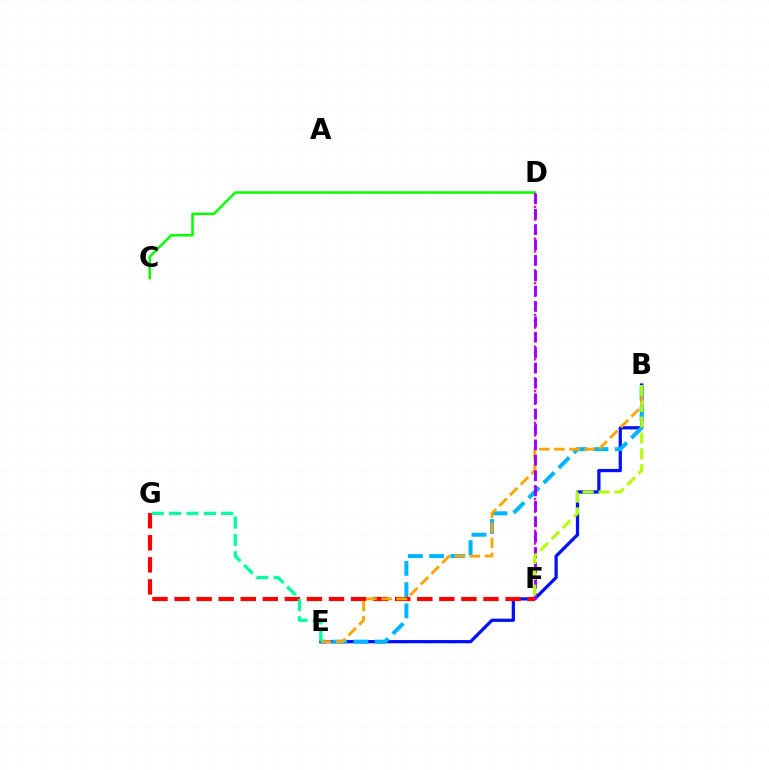{('B', 'E'): [{'color': '#0010ff', 'line_style': 'solid', 'thickness': 2.33}, {'color': '#00b5ff', 'line_style': 'dashed', 'thickness': 2.89}, {'color': '#ffa500', 'line_style': 'dashed', 'thickness': 2.06}], ('C', 'D'): [{'color': '#08ff00', 'line_style': 'solid', 'thickness': 1.82}], ('F', 'G'): [{'color': '#ff0000', 'line_style': 'dashed', 'thickness': 3.0}], ('D', 'F'): [{'color': '#ff00bd', 'line_style': 'dotted', 'thickness': 1.73}, {'color': '#9b00ff', 'line_style': 'dashed', 'thickness': 2.09}], ('E', 'G'): [{'color': '#00ff9d', 'line_style': 'dashed', 'thickness': 2.36}], ('B', 'F'): [{'color': '#b3ff00', 'line_style': 'dashed', 'thickness': 2.15}]}